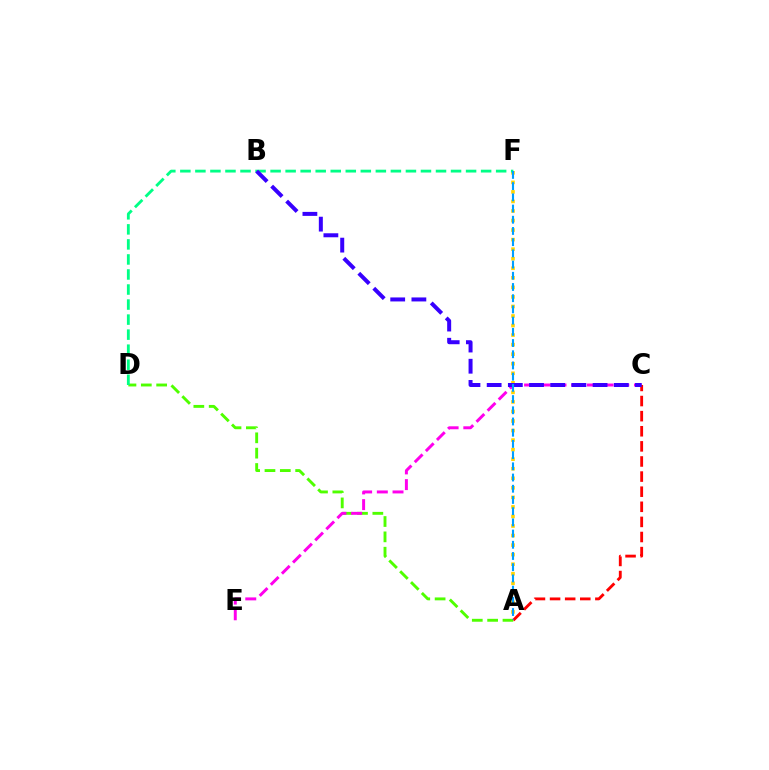{('A', 'D'): [{'color': '#4fff00', 'line_style': 'dashed', 'thickness': 2.08}], ('A', 'F'): [{'color': '#ffd500', 'line_style': 'dotted', 'thickness': 2.59}, {'color': '#009eff', 'line_style': 'dashed', 'thickness': 1.52}], ('D', 'F'): [{'color': '#00ff86', 'line_style': 'dashed', 'thickness': 2.04}], ('C', 'E'): [{'color': '#ff00ed', 'line_style': 'dashed', 'thickness': 2.13}], ('A', 'C'): [{'color': '#ff0000', 'line_style': 'dashed', 'thickness': 2.05}], ('B', 'C'): [{'color': '#3700ff', 'line_style': 'dashed', 'thickness': 2.88}]}